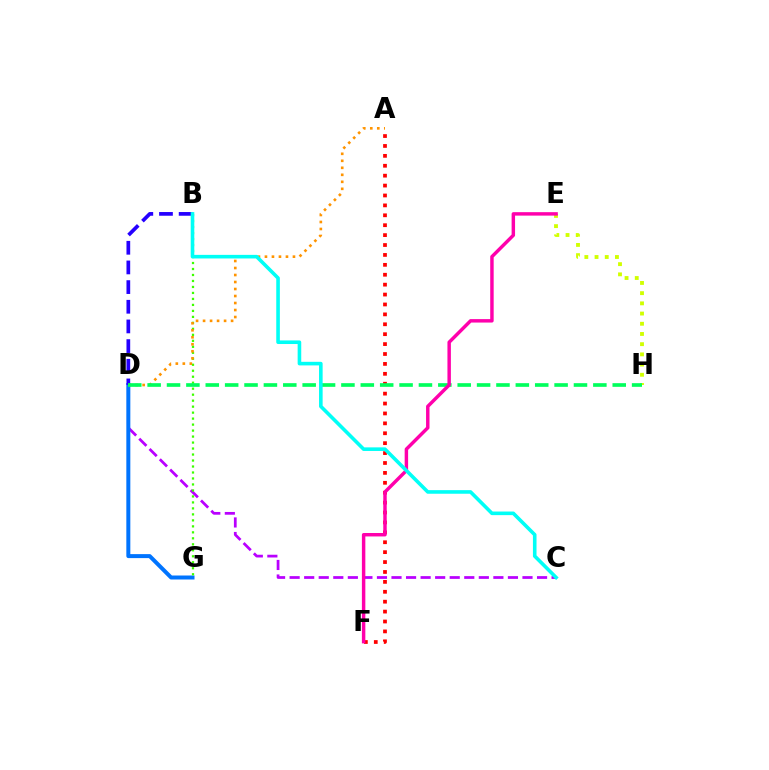{('C', 'D'): [{'color': '#b900ff', 'line_style': 'dashed', 'thickness': 1.98}], ('E', 'H'): [{'color': '#d1ff00', 'line_style': 'dotted', 'thickness': 2.77}], ('A', 'F'): [{'color': '#ff0000', 'line_style': 'dotted', 'thickness': 2.69}], ('D', 'G'): [{'color': '#0074ff', 'line_style': 'solid', 'thickness': 2.87}], ('B', 'D'): [{'color': '#2500ff', 'line_style': 'dashed', 'thickness': 2.67}], ('B', 'G'): [{'color': '#3dff00', 'line_style': 'dotted', 'thickness': 1.63}], ('A', 'D'): [{'color': '#ff9400', 'line_style': 'dotted', 'thickness': 1.9}], ('D', 'H'): [{'color': '#00ff5c', 'line_style': 'dashed', 'thickness': 2.63}], ('E', 'F'): [{'color': '#ff00ac', 'line_style': 'solid', 'thickness': 2.48}], ('B', 'C'): [{'color': '#00fff6', 'line_style': 'solid', 'thickness': 2.59}]}